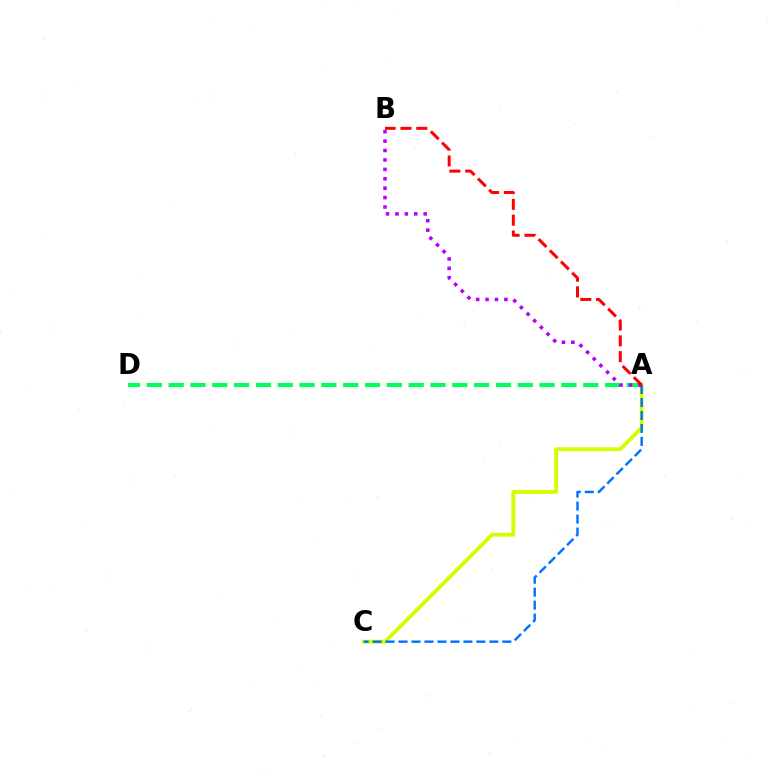{('A', 'C'): [{'color': '#d1ff00', 'line_style': 'solid', 'thickness': 2.77}, {'color': '#0074ff', 'line_style': 'dashed', 'thickness': 1.76}], ('A', 'D'): [{'color': '#00ff5c', 'line_style': 'dashed', 'thickness': 2.96}], ('A', 'B'): [{'color': '#b900ff', 'line_style': 'dotted', 'thickness': 2.56}, {'color': '#ff0000', 'line_style': 'dashed', 'thickness': 2.15}]}